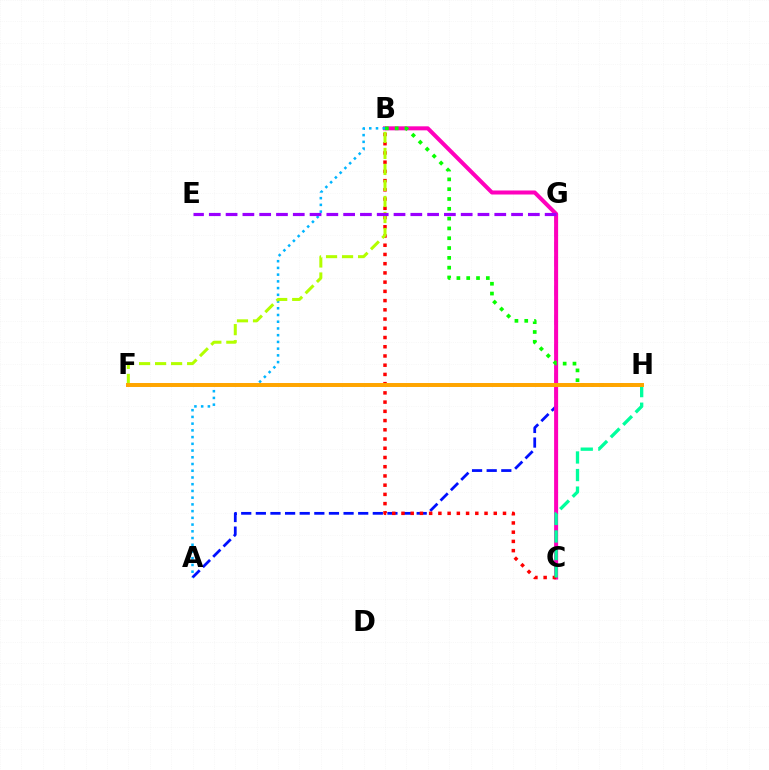{('A', 'G'): [{'color': '#0010ff', 'line_style': 'dashed', 'thickness': 1.99}], ('B', 'C'): [{'color': '#ff00bd', 'line_style': 'solid', 'thickness': 2.89}, {'color': '#ff0000', 'line_style': 'dotted', 'thickness': 2.51}], ('A', 'B'): [{'color': '#00b5ff', 'line_style': 'dotted', 'thickness': 1.83}], ('C', 'H'): [{'color': '#00ff9d', 'line_style': 'dashed', 'thickness': 2.39}], ('B', 'H'): [{'color': '#08ff00', 'line_style': 'dotted', 'thickness': 2.67}], ('B', 'F'): [{'color': '#b3ff00', 'line_style': 'dashed', 'thickness': 2.18}], ('F', 'H'): [{'color': '#ffa500', 'line_style': 'solid', 'thickness': 2.86}], ('E', 'G'): [{'color': '#9b00ff', 'line_style': 'dashed', 'thickness': 2.28}]}